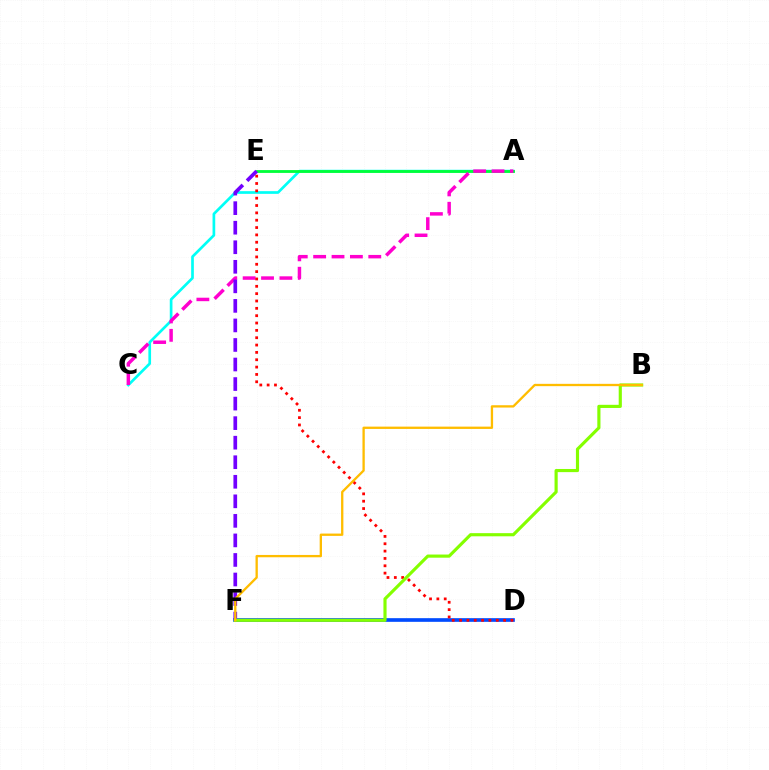{('D', 'F'): [{'color': '#004bff', 'line_style': 'solid', 'thickness': 2.64}], ('A', 'C'): [{'color': '#00fff6', 'line_style': 'solid', 'thickness': 1.94}, {'color': '#ff00cf', 'line_style': 'dashed', 'thickness': 2.5}], ('A', 'E'): [{'color': '#00ff39', 'line_style': 'solid', 'thickness': 2.04}], ('D', 'E'): [{'color': '#ff0000', 'line_style': 'dotted', 'thickness': 2.0}], ('E', 'F'): [{'color': '#7200ff', 'line_style': 'dashed', 'thickness': 2.65}], ('B', 'F'): [{'color': '#84ff00', 'line_style': 'solid', 'thickness': 2.27}, {'color': '#ffbd00', 'line_style': 'solid', 'thickness': 1.67}]}